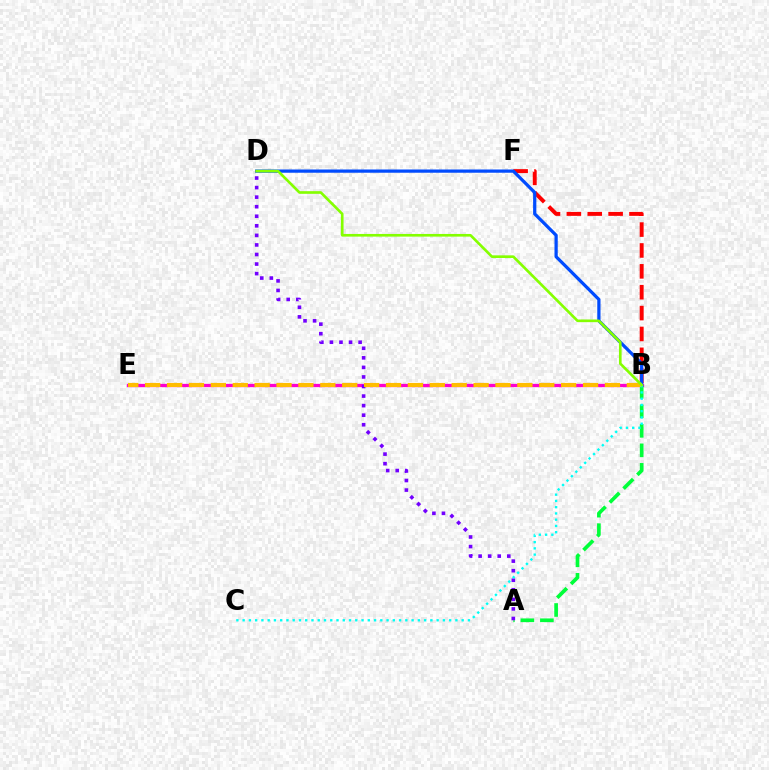{('B', 'F'): [{'color': '#ff0000', 'line_style': 'dashed', 'thickness': 2.84}], ('B', 'E'): [{'color': '#ff00cf', 'line_style': 'solid', 'thickness': 2.36}, {'color': '#ffbd00', 'line_style': 'dashed', 'thickness': 2.97}], ('A', 'B'): [{'color': '#00ff39', 'line_style': 'dashed', 'thickness': 2.65}], ('B', 'D'): [{'color': '#004bff', 'line_style': 'solid', 'thickness': 2.33}, {'color': '#84ff00', 'line_style': 'solid', 'thickness': 1.91}], ('A', 'D'): [{'color': '#7200ff', 'line_style': 'dotted', 'thickness': 2.6}], ('B', 'C'): [{'color': '#00fff6', 'line_style': 'dotted', 'thickness': 1.7}]}